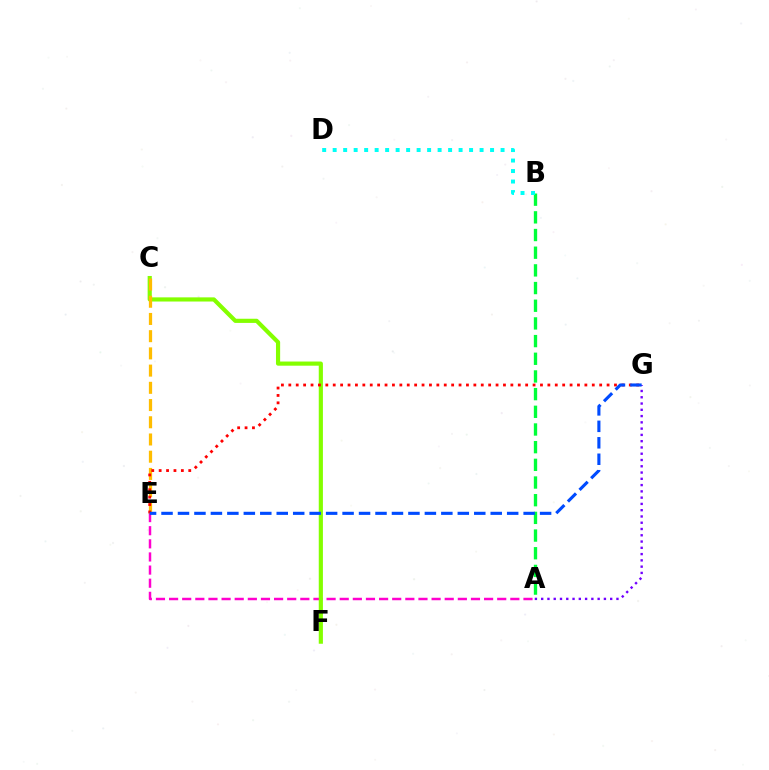{('A', 'E'): [{'color': '#ff00cf', 'line_style': 'dashed', 'thickness': 1.78}], ('A', 'B'): [{'color': '#00ff39', 'line_style': 'dashed', 'thickness': 2.4}], ('C', 'F'): [{'color': '#84ff00', 'line_style': 'solid', 'thickness': 3.0}], ('A', 'G'): [{'color': '#7200ff', 'line_style': 'dotted', 'thickness': 1.7}], ('B', 'D'): [{'color': '#00fff6', 'line_style': 'dotted', 'thickness': 2.85}], ('C', 'E'): [{'color': '#ffbd00', 'line_style': 'dashed', 'thickness': 2.34}], ('E', 'G'): [{'color': '#ff0000', 'line_style': 'dotted', 'thickness': 2.01}, {'color': '#004bff', 'line_style': 'dashed', 'thickness': 2.24}]}